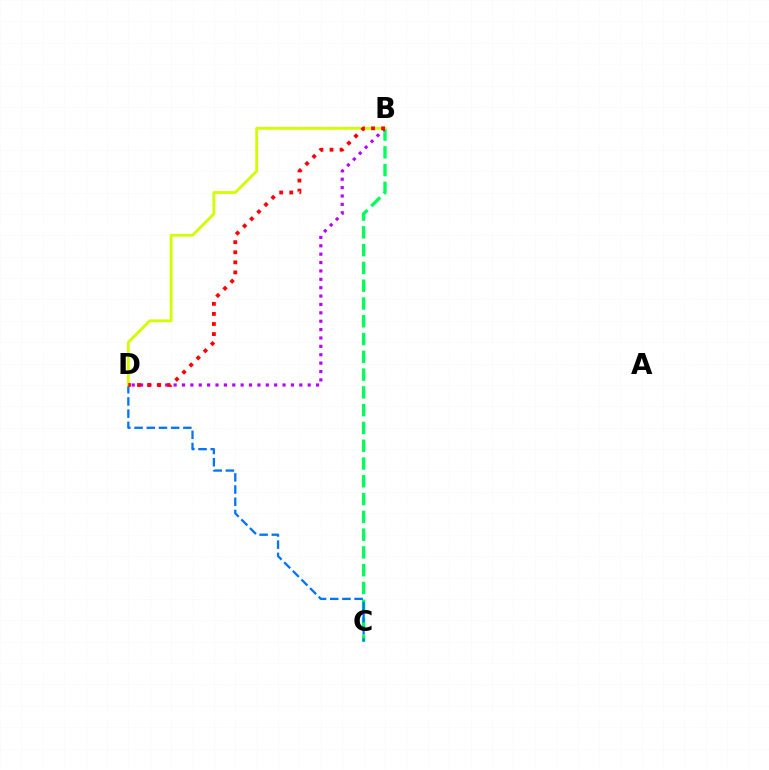{('B', 'C'): [{'color': '#00ff5c', 'line_style': 'dashed', 'thickness': 2.42}], ('B', 'D'): [{'color': '#b900ff', 'line_style': 'dotted', 'thickness': 2.28}, {'color': '#d1ff00', 'line_style': 'solid', 'thickness': 2.05}, {'color': '#ff0000', 'line_style': 'dotted', 'thickness': 2.74}], ('C', 'D'): [{'color': '#0074ff', 'line_style': 'dashed', 'thickness': 1.66}]}